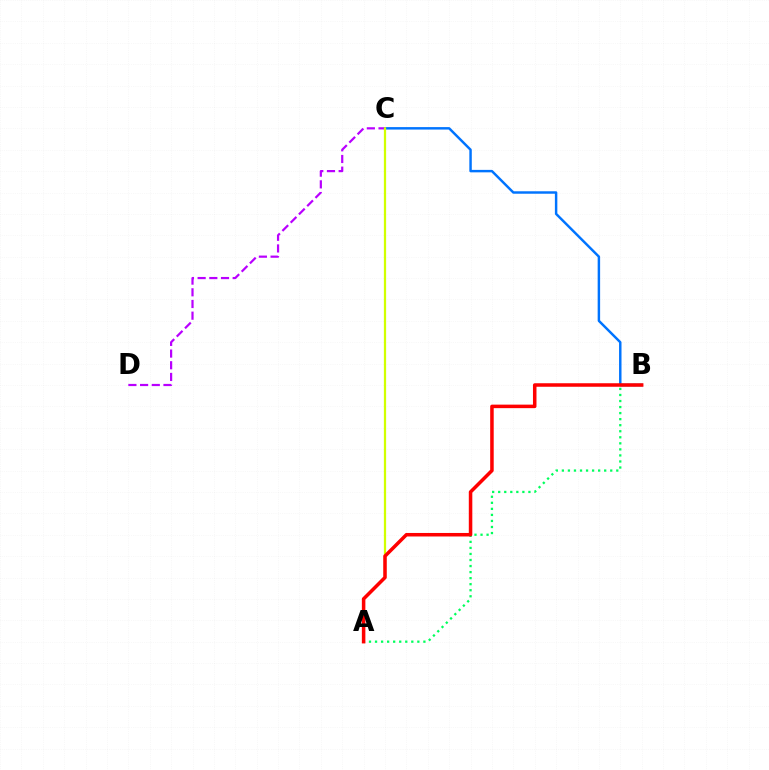{('B', 'C'): [{'color': '#0074ff', 'line_style': 'solid', 'thickness': 1.77}], ('C', 'D'): [{'color': '#b900ff', 'line_style': 'dashed', 'thickness': 1.59}], ('A', 'C'): [{'color': '#d1ff00', 'line_style': 'solid', 'thickness': 1.62}], ('A', 'B'): [{'color': '#00ff5c', 'line_style': 'dotted', 'thickness': 1.64}, {'color': '#ff0000', 'line_style': 'solid', 'thickness': 2.53}]}